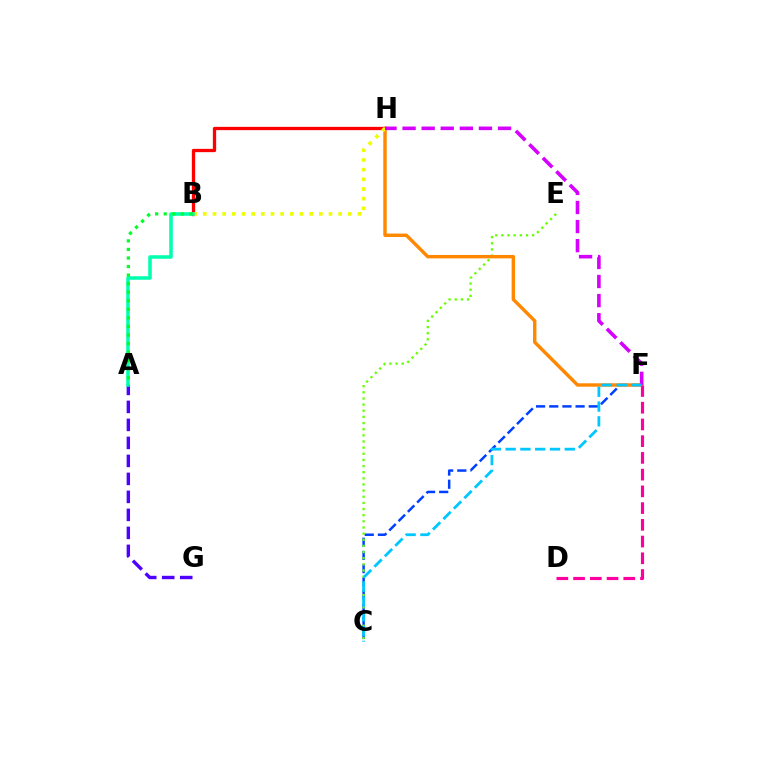{('C', 'F'): [{'color': '#003fff', 'line_style': 'dashed', 'thickness': 1.79}, {'color': '#00c7ff', 'line_style': 'dashed', 'thickness': 2.01}], ('C', 'E'): [{'color': '#66ff00', 'line_style': 'dotted', 'thickness': 1.67}], ('B', 'H'): [{'color': '#ff0000', 'line_style': 'solid', 'thickness': 2.37}, {'color': '#eeff00', 'line_style': 'dotted', 'thickness': 2.63}], ('F', 'H'): [{'color': '#ff8800', 'line_style': 'solid', 'thickness': 2.46}, {'color': '#d600ff', 'line_style': 'dashed', 'thickness': 2.59}], ('A', 'G'): [{'color': '#4f00ff', 'line_style': 'dashed', 'thickness': 2.44}], ('D', 'F'): [{'color': '#ff00a0', 'line_style': 'dashed', 'thickness': 2.27}], ('A', 'B'): [{'color': '#00ffaf', 'line_style': 'solid', 'thickness': 2.55}, {'color': '#00ff27', 'line_style': 'dotted', 'thickness': 2.32}]}